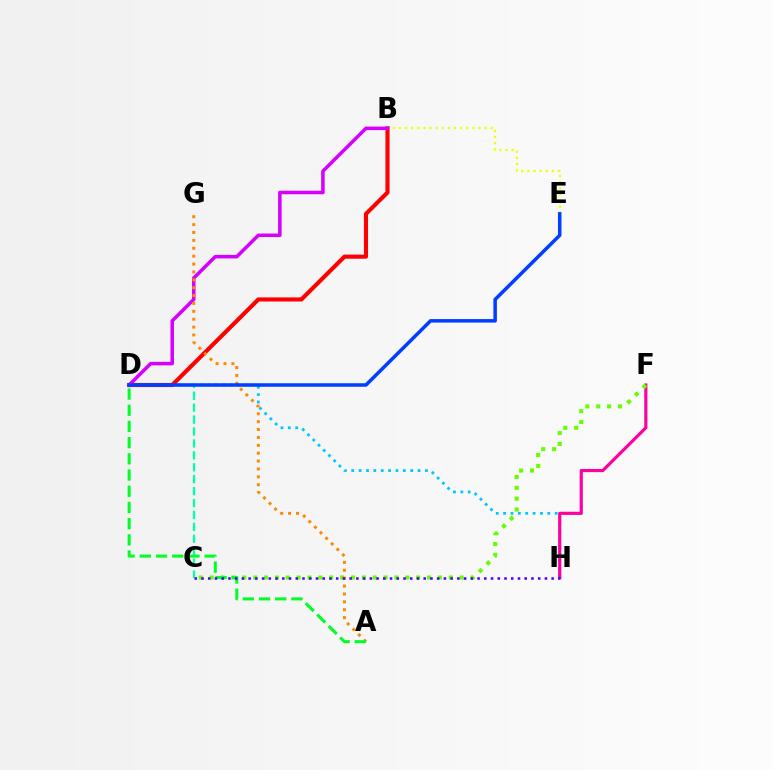{('D', 'H'): [{'color': '#00c7ff', 'line_style': 'dotted', 'thickness': 2.0}], ('B', 'D'): [{'color': '#ff0000', 'line_style': 'solid', 'thickness': 2.96}, {'color': '#d600ff', 'line_style': 'solid', 'thickness': 2.53}], ('B', 'E'): [{'color': '#eeff00', 'line_style': 'dotted', 'thickness': 1.66}], ('F', 'H'): [{'color': '#ff00a0', 'line_style': 'solid', 'thickness': 2.29}], ('C', 'F'): [{'color': '#66ff00', 'line_style': 'dotted', 'thickness': 2.95}], ('C', 'D'): [{'color': '#00ffaf', 'line_style': 'dashed', 'thickness': 1.62}], ('A', 'G'): [{'color': '#ff8800', 'line_style': 'dotted', 'thickness': 2.14}], ('A', 'D'): [{'color': '#00ff27', 'line_style': 'dashed', 'thickness': 2.2}], ('C', 'H'): [{'color': '#4f00ff', 'line_style': 'dotted', 'thickness': 1.83}], ('D', 'E'): [{'color': '#003fff', 'line_style': 'solid', 'thickness': 2.53}]}